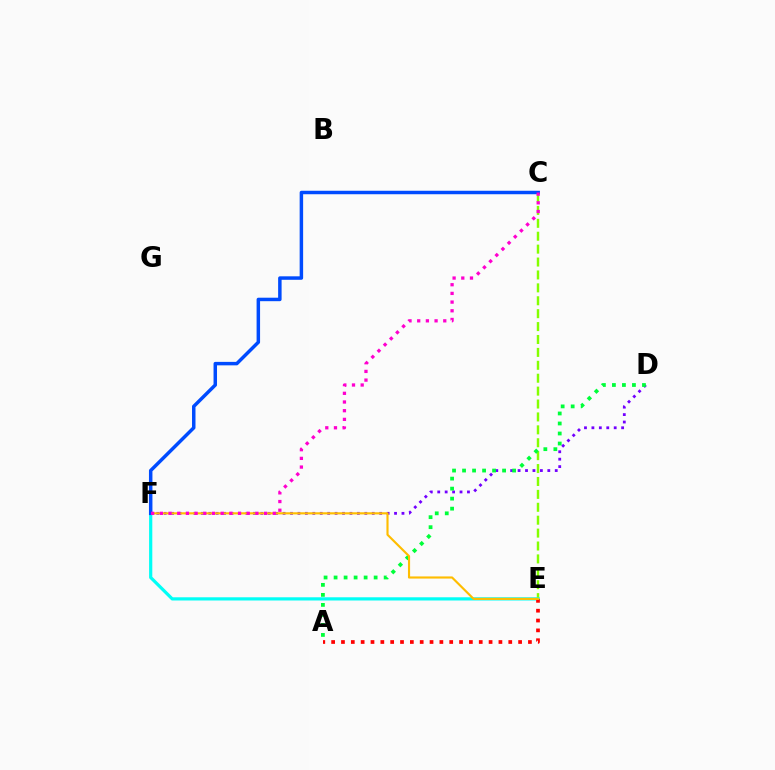{('C', 'E'): [{'color': '#84ff00', 'line_style': 'dashed', 'thickness': 1.75}], ('E', 'F'): [{'color': '#00fff6', 'line_style': 'solid', 'thickness': 2.31}, {'color': '#ffbd00', 'line_style': 'solid', 'thickness': 1.54}], ('D', 'F'): [{'color': '#7200ff', 'line_style': 'dotted', 'thickness': 2.02}], ('A', 'D'): [{'color': '#00ff39', 'line_style': 'dotted', 'thickness': 2.72}], ('A', 'E'): [{'color': '#ff0000', 'line_style': 'dotted', 'thickness': 2.67}], ('C', 'F'): [{'color': '#004bff', 'line_style': 'solid', 'thickness': 2.5}, {'color': '#ff00cf', 'line_style': 'dotted', 'thickness': 2.36}]}